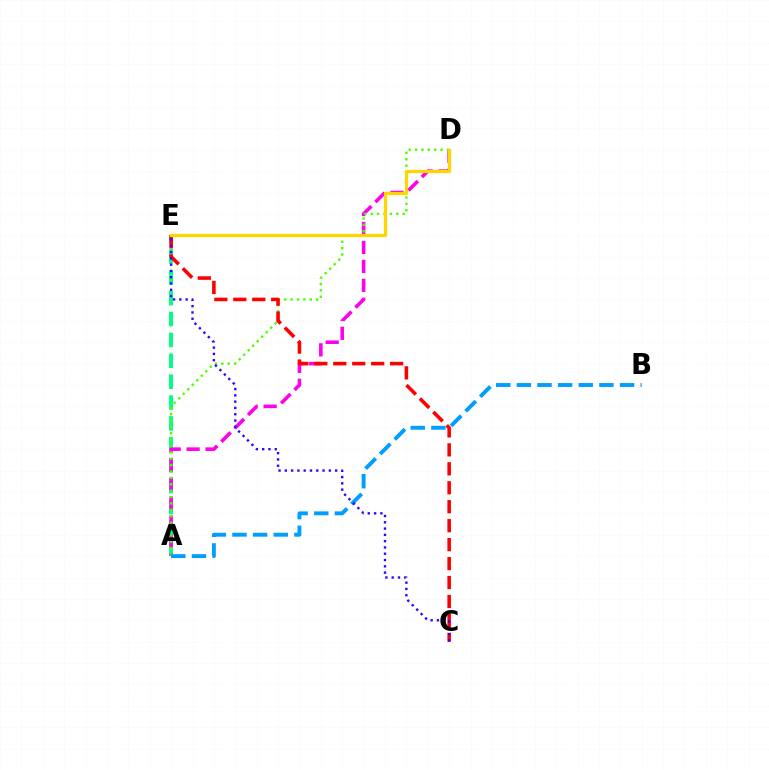{('A', 'E'): [{'color': '#00ff86', 'line_style': 'dashed', 'thickness': 2.84}], ('A', 'D'): [{'color': '#ff00ed', 'line_style': 'dashed', 'thickness': 2.57}, {'color': '#4fff00', 'line_style': 'dotted', 'thickness': 1.73}], ('C', 'E'): [{'color': '#ff0000', 'line_style': 'dashed', 'thickness': 2.57}, {'color': '#3700ff', 'line_style': 'dotted', 'thickness': 1.71}], ('A', 'B'): [{'color': '#009eff', 'line_style': 'dashed', 'thickness': 2.8}], ('D', 'E'): [{'color': '#ffd500', 'line_style': 'solid', 'thickness': 2.34}]}